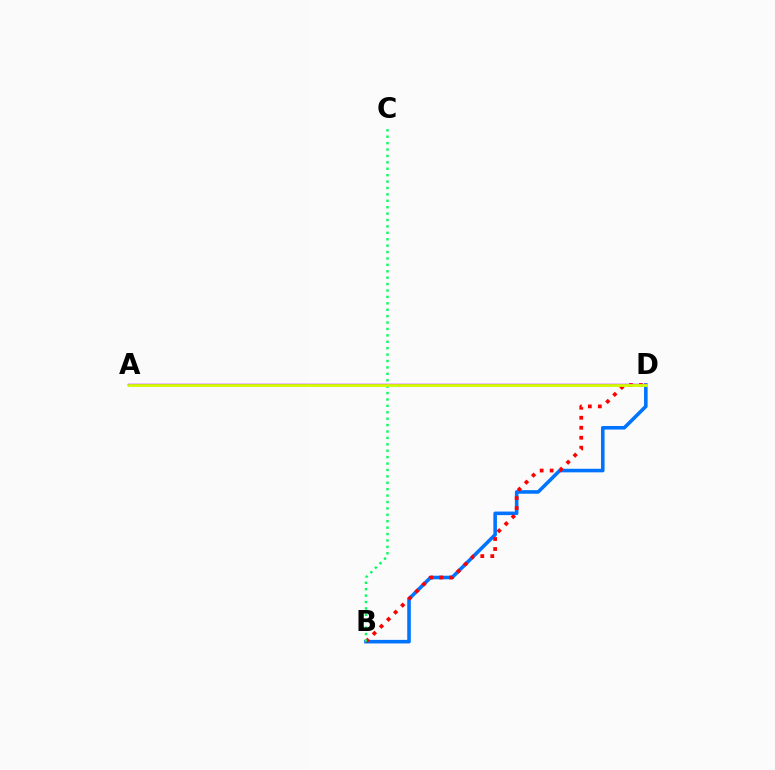{('B', 'D'): [{'color': '#0074ff', 'line_style': 'solid', 'thickness': 2.57}, {'color': '#ff0000', 'line_style': 'dotted', 'thickness': 2.71}], ('B', 'C'): [{'color': '#00ff5c', 'line_style': 'dotted', 'thickness': 1.74}], ('A', 'D'): [{'color': '#b900ff', 'line_style': 'solid', 'thickness': 1.77}, {'color': '#d1ff00', 'line_style': 'solid', 'thickness': 2.01}]}